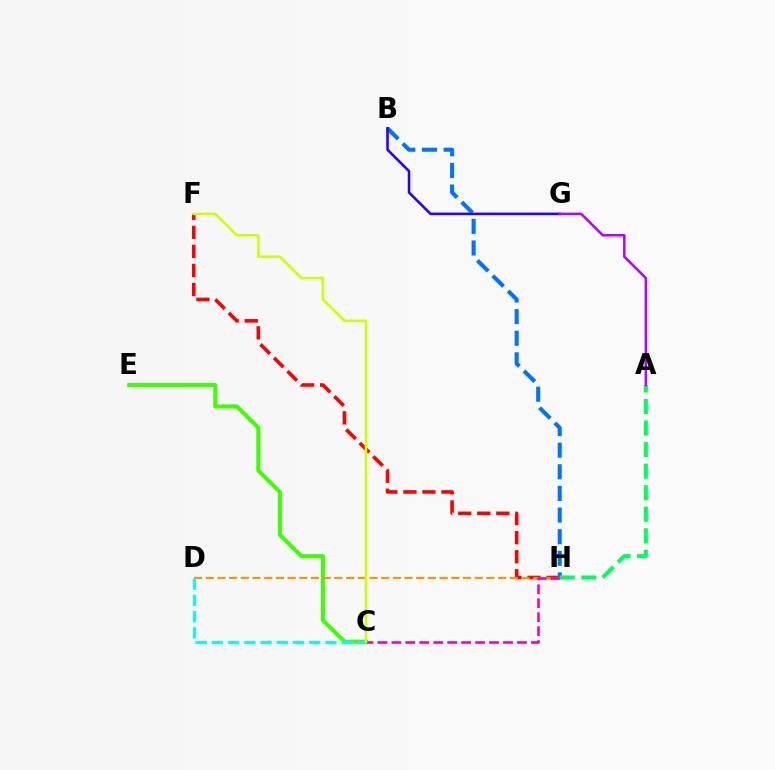{('F', 'H'): [{'color': '#ff0000', 'line_style': 'dashed', 'thickness': 2.59}], ('C', 'E'): [{'color': '#3dff00', 'line_style': 'solid', 'thickness': 2.89}], ('D', 'H'): [{'color': '#ff9400', 'line_style': 'dashed', 'thickness': 1.59}], ('C', 'D'): [{'color': '#00fff6', 'line_style': 'dashed', 'thickness': 2.21}], ('B', 'H'): [{'color': '#0074ff', 'line_style': 'dashed', 'thickness': 2.94}], ('B', 'G'): [{'color': '#2500ff', 'line_style': 'solid', 'thickness': 1.85}], ('C', 'H'): [{'color': '#ff00ac', 'line_style': 'dashed', 'thickness': 1.9}], ('A', 'H'): [{'color': '#00ff5c', 'line_style': 'dashed', 'thickness': 2.93}], ('A', 'G'): [{'color': '#b900ff', 'line_style': 'solid', 'thickness': 1.81}], ('C', 'F'): [{'color': '#d1ff00', 'line_style': 'solid', 'thickness': 1.84}]}